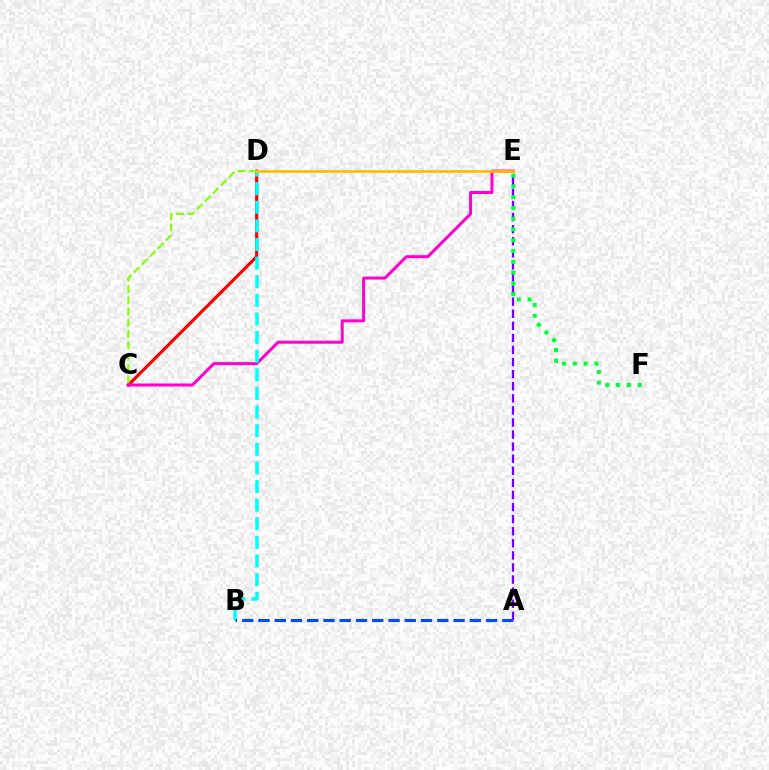{('A', 'E'): [{'color': '#7200ff', 'line_style': 'dashed', 'thickness': 1.64}], ('C', 'D'): [{'color': '#ff0000', 'line_style': 'solid', 'thickness': 2.25}, {'color': '#84ff00', 'line_style': 'dashed', 'thickness': 1.53}], ('C', 'E'): [{'color': '#ff00cf', 'line_style': 'solid', 'thickness': 2.15}], ('B', 'D'): [{'color': '#00fff6', 'line_style': 'dashed', 'thickness': 2.53}], ('A', 'B'): [{'color': '#004bff', 'line_style': 'dashed', 'thickness': 2.21}], ('E', 'F'): [{'color': '#00ff39', 'line_style': 'dotted', 'thickness': 2.93}], ('D', 'E'): [{'color': '#ffbd00', 'line_style': 'solid', 'thickness': 1.97}]}